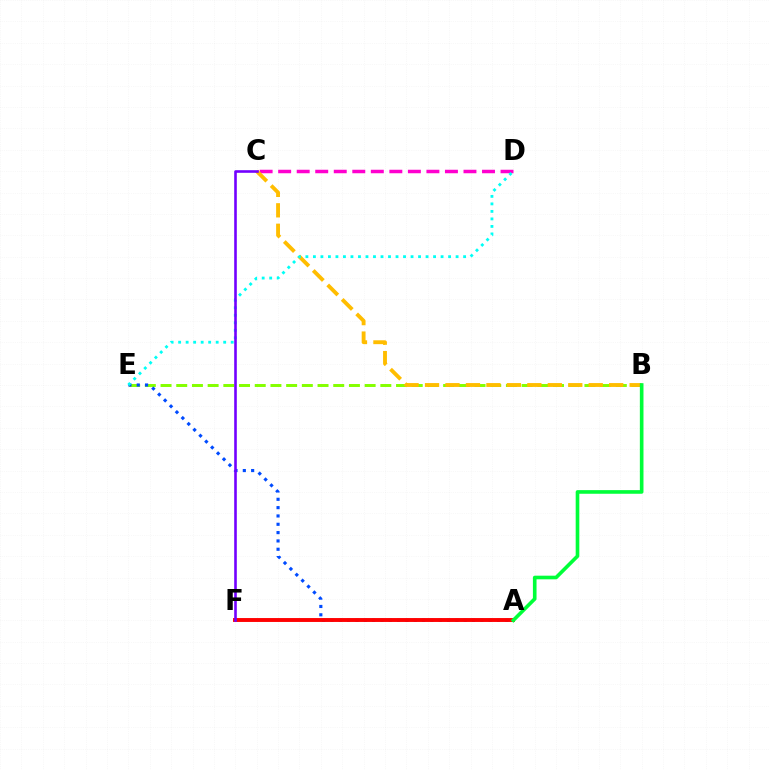{('B', 'E'): [{'color': '#84ff00', 'line_style': 'dashed', 'thickness': 2.13}], ('A', 'E'): [{'color': '#004bff', 'line_style': 'dotted', 'thickness': 2.26}], ('A', 'F'): [{'color': '#ff0000', 'line_style': 'solid', 'thickness': 2.8}], ('C', 'D'): [{'color': '#ff00cf', 'line_style': 'dashed', 'thickness': 2.52}], ('B', 'C'): [{'color': '#ffbd00', 'line_style': 'dashed', 'thickness': 2.78}], ('D', 'E'): [{'color': '#00fff6', 'line_style': 'dotted', 'thickness': 2.04}], ('C', 'F'): [{'color': '#7200ff', 'line_style': 'solid', 'thickness': 1.88}], ('A', 'B'): [{'color': '#00ff39', 'line_style': 'solid', 'thickness': 2.61}]}